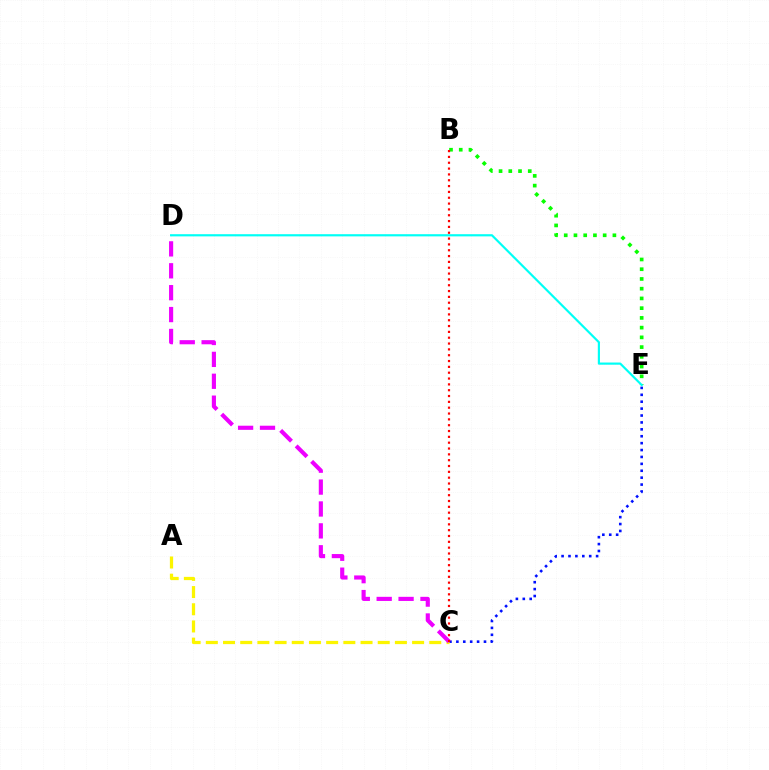{('C', 'E'): [{'color': '#0010ff', 'line_style': 'dotted', 'thickness': 1.88}], ('B', 'E'): [{'color': '#08ff00', 'line_style': 'dotted', 'thickness': 2.64}], ('A', 'C'): [{'color': '#fcf500', 'line_style': 'dashed', 'thickness': 2.34}], ('C', 'D'): [{'color': '#ee00ff', 'line_style': 'dashed', 'thickness': 2.97}], ('B', 'C'): [{'color': '#ff0000', 'line_style': 'dotted', 'thickness': 1.58}], ('D', 'E'): [{'color': '#00fff6', 'line_style': 'solid', 'thickness': 1.57}]}